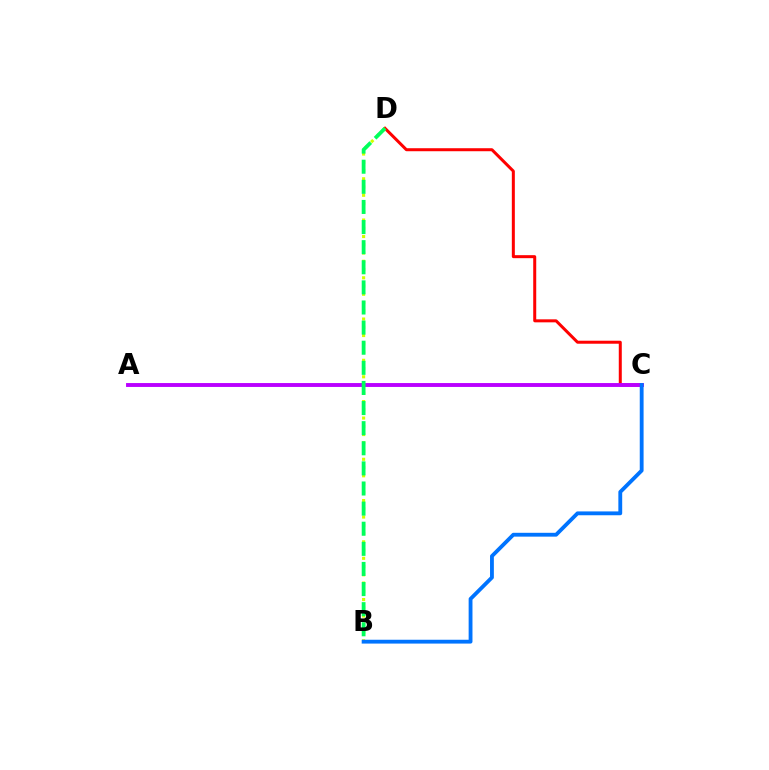{('C', 'D'): [{'color': '#ff0000', 'line_style': 'solid', 'thickness': 2.16}], ('B', 'D'): [{'color': '#d1ff00', 'line_style': 'dotted', 'thickness': 2.24}, {'color': '#00ff5c', 'line_style': 'dashed', 'thickness': 2.73}], ('A', 'C'): [{'color': '#b900ff', 'line_style': 'solid', 'thickness': 2.8}], ('B', 'C'): [{'color': '#0074ff', 'line_style': 'solid', 'thickness': 2.76}]}